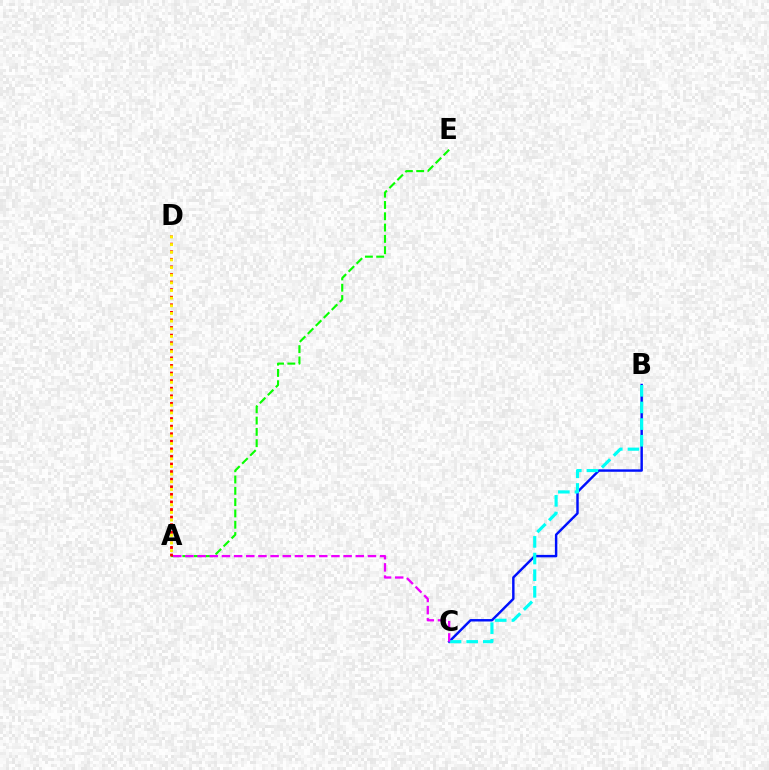{('A', 'E'): [{'color': '#08ff00', 'line_style': 'dashed', 'thickness': 1.54}], ('A', 'D'): [{'color': '#ff0000', 'line_style': 'dotted', 'thickness': 2.06}, {'color': '#fcf500', 'line_style': 'dotted', 'thickness': 2.08}], ('B', 'C'): [{'color': '#0010ff', 'line_style': 'solid', 'thickness': 1.76}, {'color': '#00fff6', 'line_style': 'dashed', 'thickness': 2.26}], ('A', 'C'): [{'color': '#ee00ff', 'line_style': 'dashed', 'thickness': 1.65}]}